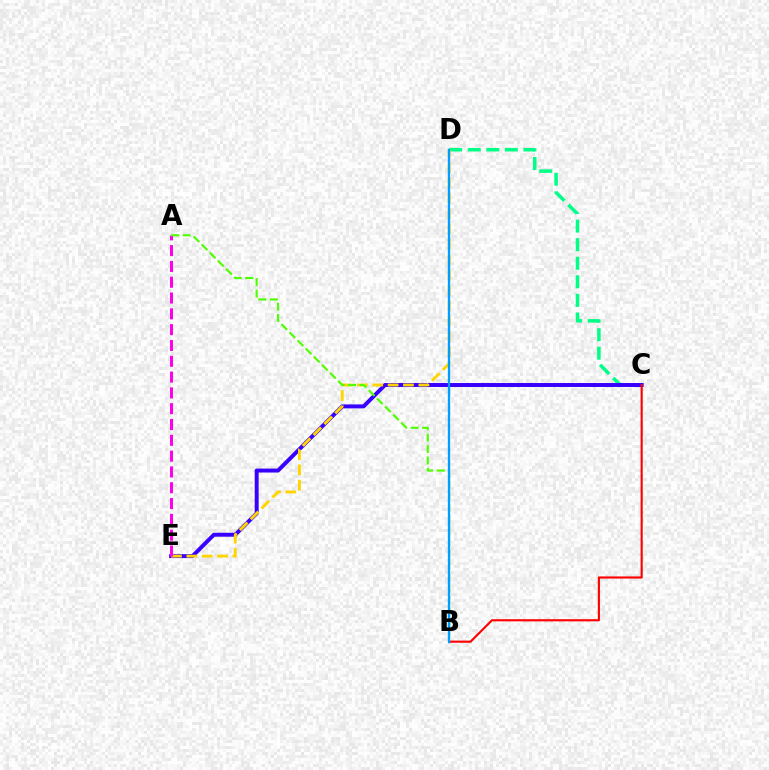{('C', 'D'): [{'color': '#00ff86', 'line_style': 'dashed', 'thickness': 2.52}], ('C', 'E'): [{'color': '#3700ff', 'line_style': 'solid', 'thickness': 2.84}], ('D', 'E'): [{'color': '#ffd500', 'line_style': 'dashed', 'thickness': 2.08}], ('A', 'E'): [{'color': '#ff00ed', 'line_style': 'dashed', 'thickness': 2.15}], ('A', 'B'): [{'color': '#4fff00', 'line_style': 'dashed', 'thickness': 1.56}], ('B', 'C'): [{'color': '#ff0000', 'line_style': 'solid', 'thickness': 1.53}], ('B', 'D'): [{'color': '#009eff', 'line_style': 'solid', 'thickness': 1.67}]}